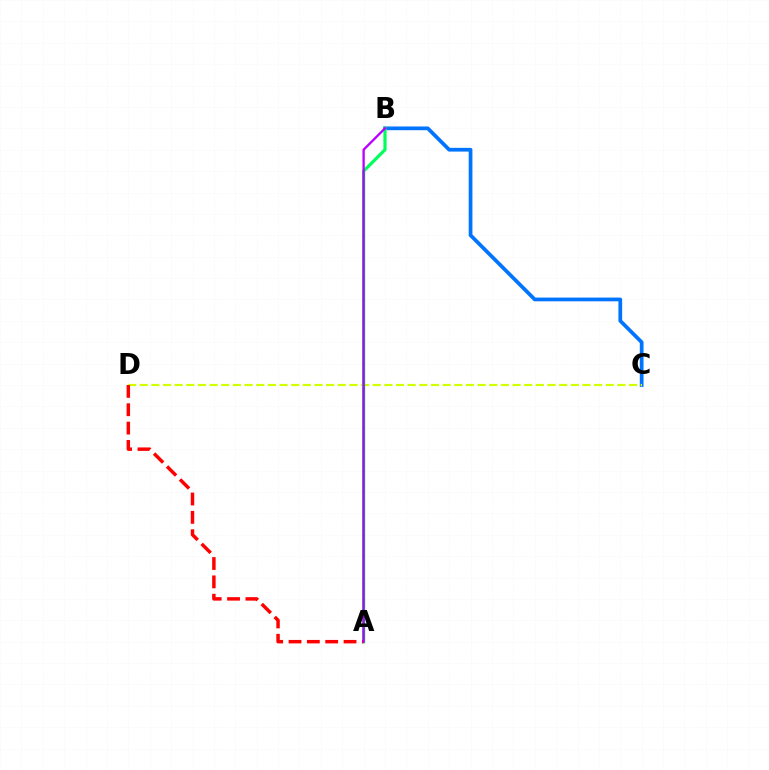{('B', 'C'): [{'color': '#0074ff', 'line_style': 'solid', 'thickness': 2.69}], ('C', 'D'): [{'color': '#d1ff00', 'line_style': 'dashed', 'thickness': 1.58}], ('A', 'B'): [{'color': '#00ff5c', 'line_style': 'solid', 'thickness': 2.31}, {'color': '#b900ff', 'line_style': 'solid', 'thickness': 1.67}], ('A', 'D'): [{'color': '#ff0000', 'line_style': 'dashed', 'thickness': 2.49}]}